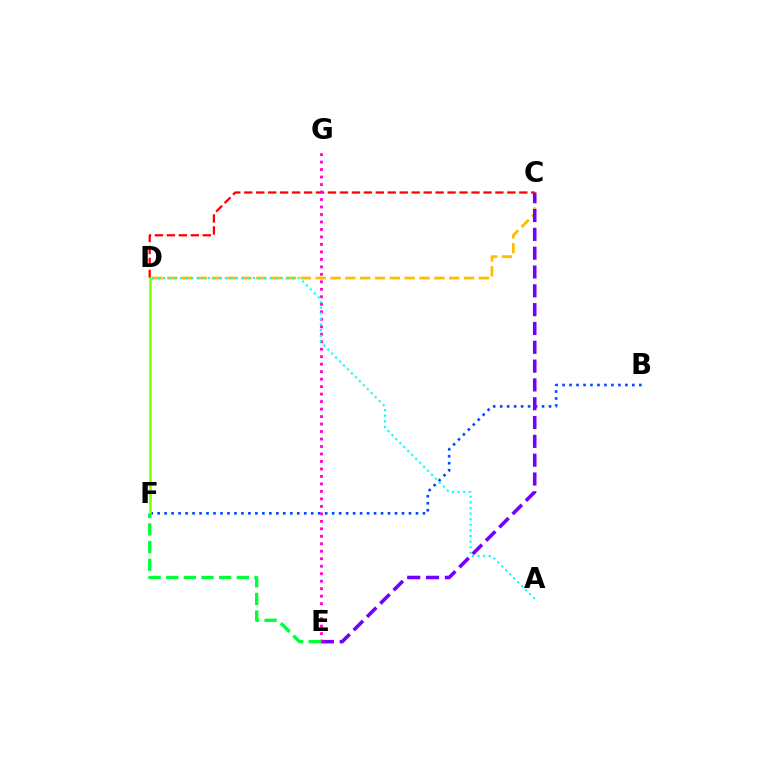{('C', 'D'): [{'color': '#ffbd00', 'line_style': 'dashed', 'thickness': 2.02}, {'color': '#ff0000', 'line_style': 'dashed', 'thickness': 1.62}], ('B', 'F'): [{'color': '#004bff', 'line_style': 'dotted', 'thickness': 1.9}], ('C', 'E'): [{'color': '#7200ff', 'line_style': 'dashed', 'thickness': 2.56}], ('E', 'G'): [{'color': '#ff00cf', 'line_style': 'dotted', 'thickness': 2.03}], ('D', 'F'): [{'color': '#84ff00', 'line_style': 'solid', 'thickness': 1.87}], ('E', 'F'): [{'color': '#00ff39', 'line_style': 'dashed', 'thickness': 2.4}], ('A', 'D'): [{'color': '#00fff6', 'line_style': 'dotted', 'thickness': 1.52}]}